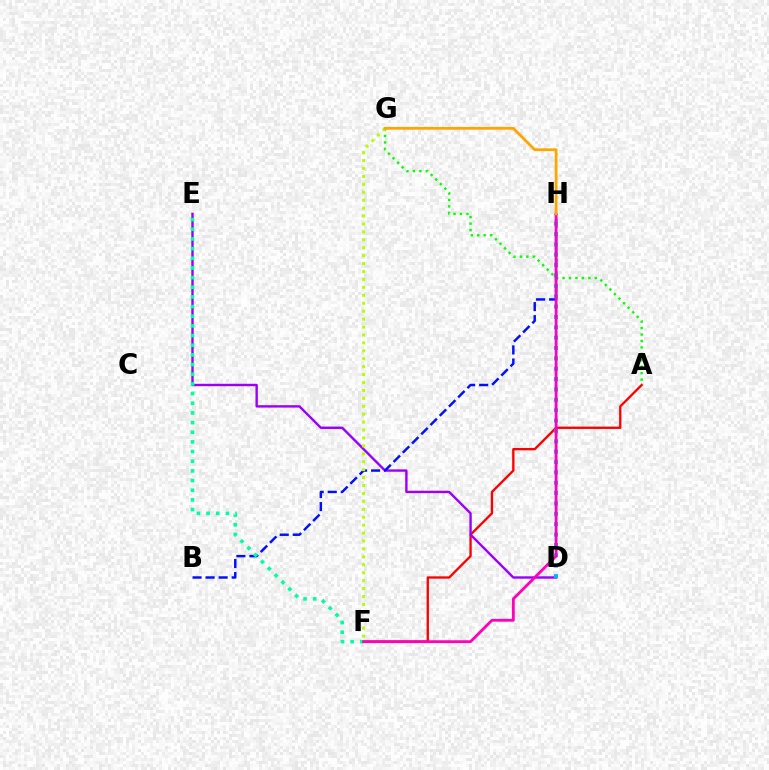{('A', 'F'): [{'color': '#ff0000', 'line_style': 'solid', 'thickness': 1.68}], ('D', 'E'): [{'color': '#9b00ff', 'line_style': 'solid', 'thickness': 1.73}], ('A', 'G'): [{'color': '#08ff00', 'line_style': 'dotted', 'thickness': 1.75}], ('B', 'H'): [{'color': '#0010ff', 'line_style': 'dashed', 'thickness': 1.77}], ('E', 'F'): [{'color': '#00ff9d', 'line_style': 'dotted', 'thickness': 2.63}], ('D', 'H'): [{'color': '#00b5ff', 'line_style': 'dotted', 'thickness': 2.82}], ('F', 'G'): [{'color': '#b3ff00', 'line_style': 'dotted', 'thickness': 2.15}], ('F', 'H'): [{'color': '#ff00bd', 'line_style': 'solid', 'thickness': 2.04}], ('G', 'H'): [{'color': '#ffa500', 'line_style': 'solid', 'thickness': 1.98}]}